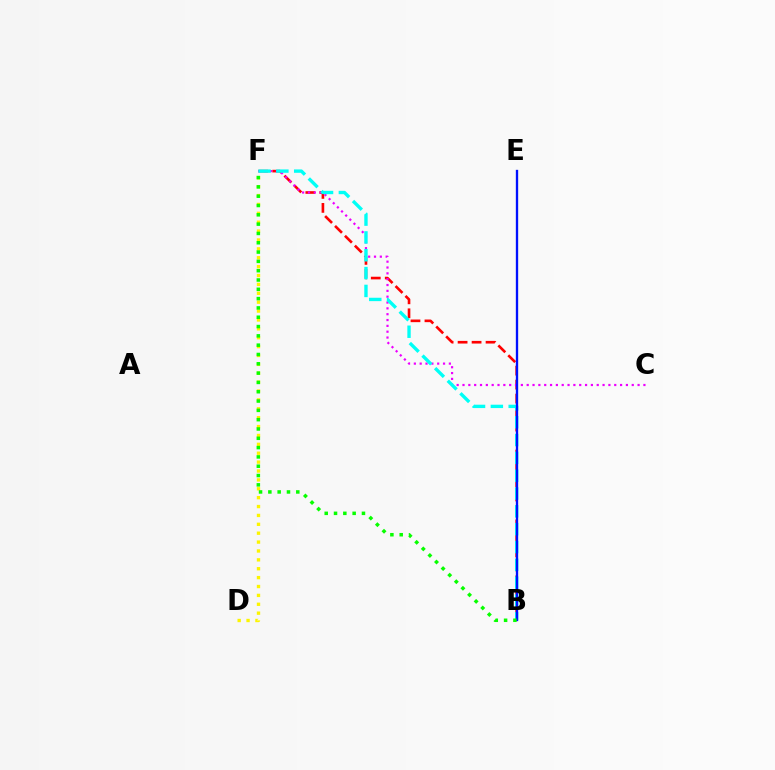{('B', 'F'): [{'color': '#ff0000', 'line_style': 'dashed', 'thickness': 1.9}, {'color': '#00fff6', 'line_style': 'dashed', 'thickness': 2.42}, {'color': '#08ff00', 'line_style': 'dotted', 'thickness': 2.53}], ('C', 'F'): [{'color': '#ee00ff', 'line_style': 'dotted', 'thickness': 1.59}], ('D', 'F'): [{'color': '#fcf500', 'line_style': 'dotted', 'thickness': 2.41}], ('B', 'E'): [{'color': '#0010ff', 'line_style': 'solid', 'thickness': 1.68}]}